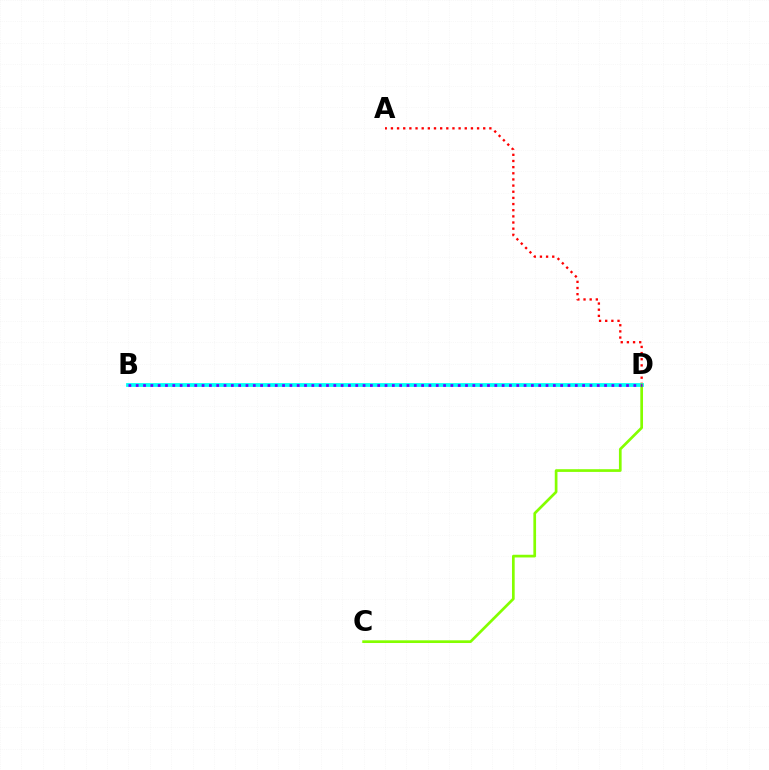{('A', 'D'): [{'color': '#ff0000', 'line_style': 'dotted', 'thickness': 1.67}], ('B', 'D'): [{'color': '#00fff6', 'line_style': 'solid', 'thickness': 2.72}, {'color': '#7200ff', 'line_style': 'dotted', 'thickness': 1.99}], ('C', 'D'): [{'color': '#84ff00', 'line_style': 'solid', 'thickness': 1.94}]}